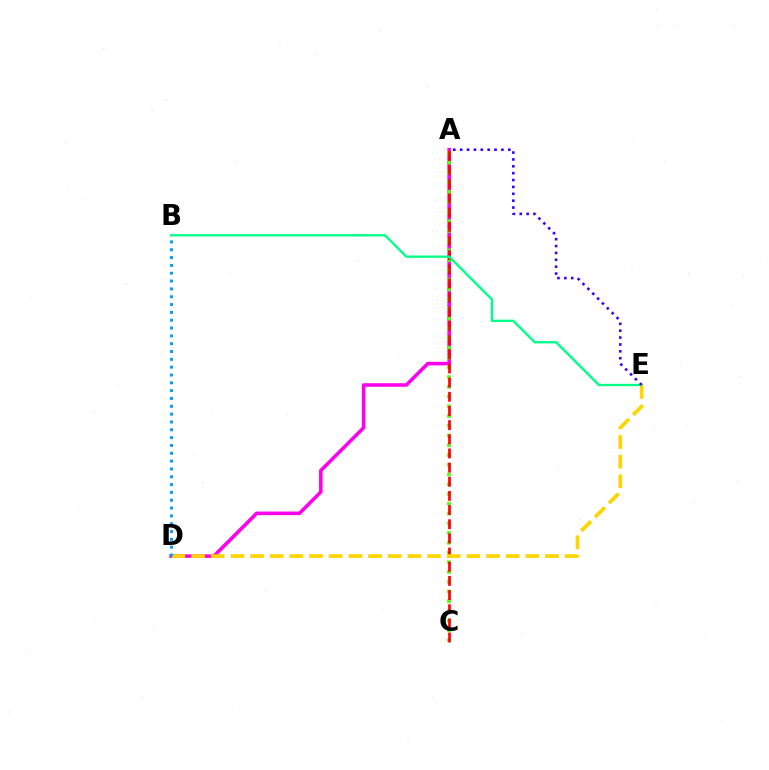{('A', 'D'): [{'color': '#ff00ed', 'line_style': 'solid', 'thickness': 2.57}], ('A', 'C'): [{'color': '#4fff00', 'line_style': 'dotted', 'thickness': 2.65}, {'color': '#ff0000', 'line_style': 'dashed', 'thickness': 1.92}], ('B', 'E'): [{'color': '#00ff86', 'line_style': 'solid', 'thickness': 1.69}], ('D', 'E'): [{'color': '#ffd500', 'line_style': 'dashed', 'thickness': 2.67}], ('A', 'E'): [{'color': '#3700ff', 'line_style': 'dotted', 'thickness': 1.87}], ('B', 'D'): [{'color': '#009eff', 'line_style': 'dotted', 'thickness': 2.13}]}